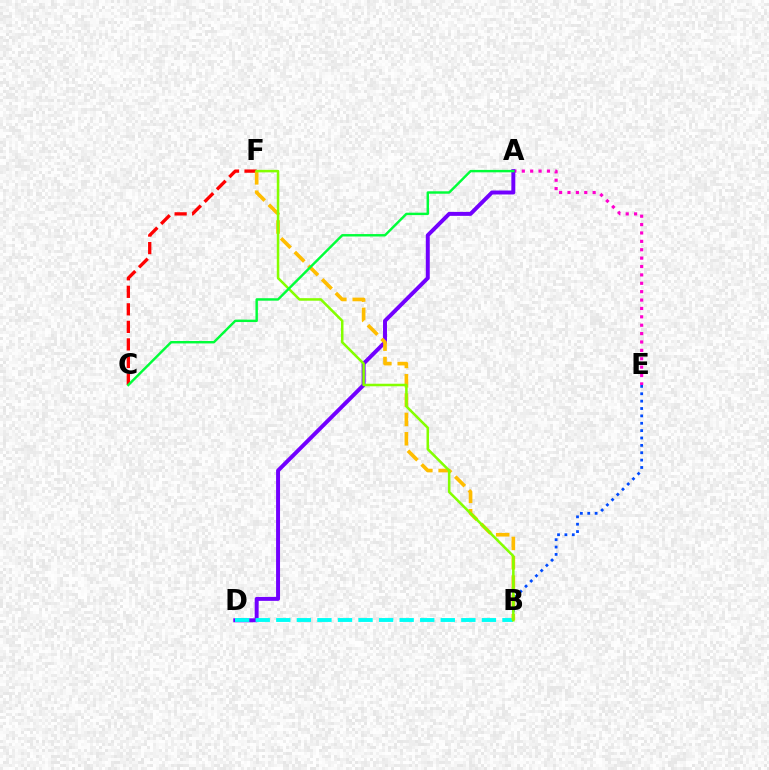{('A', 'E'): [{'color': '#ff00cf', 'line_style': 'dotted', 'thickness': 2.28}], ('A', 'D'): [{'color': '#7200ff', 'line_style': 'solid', 'thickness': 2.85}], ('B', 'D'): [{'color': '#00fff6', 'line_style': 'dashed', 'thickness': 2.79}], ('C', 'F'): [{'color': '#ff0000', 'line_style': 'dashed', 'thickness': 2.38}], ('B', 'E'): [{'color': '#004bff', 'line_style': 'dotted', 'thickness': 2.0}], ('B', 'F'): [{'color': '#ffbd00', 'line_style': 'dashed', 'thickness': 2.63}, {'color': '#84ff00', 'line_style': 'solid', 'thickness': 1.82}], ('A', 'C'): [{'color': '#00ff39', 'line_style': 'solid', 'thickness': 1.75}]}